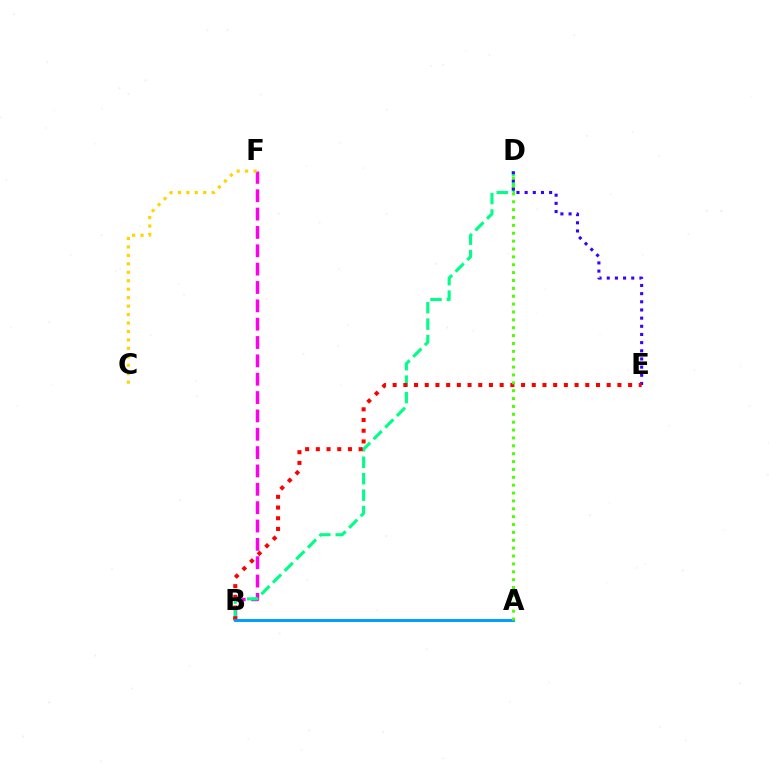{('B', 'F'): [{'color': '#ff00ed', 'line_style': 'dashed', 'thickness': 2.49}], ('B', 'D'): [{'color': '#00ff86', 'line_style': 'dashed', 'thickness': 2.24}], ('C', 'F'): [{'color': '#ffd500', 'line_style': 'dotted', 'thickness': 2.3}], ('D', 'E'): [{'color': '#3700ff', 'line_style': 'dotted', 'thickness': 2.22}], ('B', 'E'): [{'color': '#ff0000', 'line_style': 'dotted', 'thickness': 2.91}], ('A', 'B'): [{'color': '#009eff', 'line_style': 'solid', 'thickness': 2.12}], ('A', 'D'): [{'color': '#4fff00', 'line_style': 'dotted', 'thickness': 2.14}]}